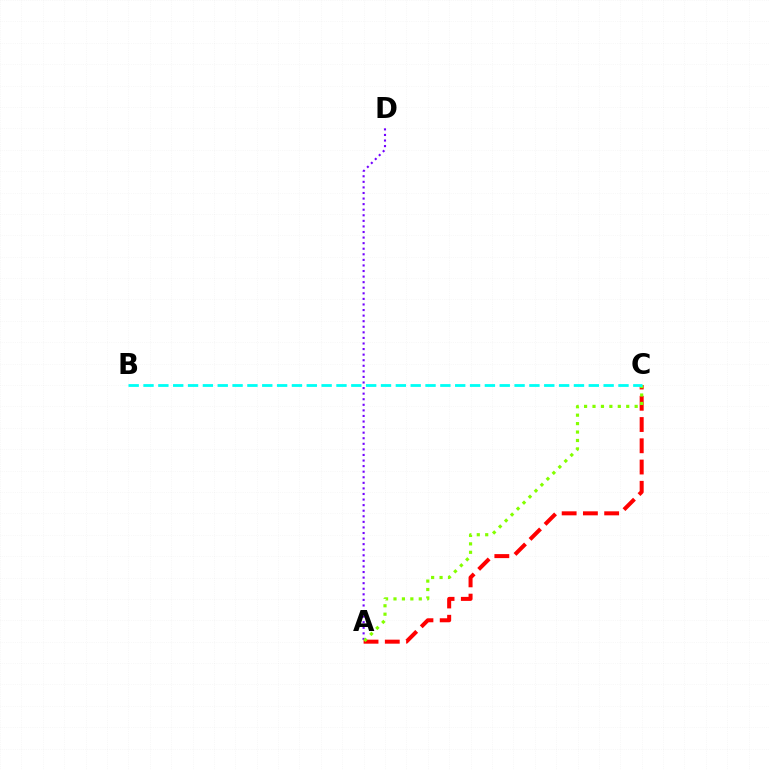{('A', 'C'): [{'color': '#ff0000', 'line_style': 'dashed', 'thickness': 2.89}, {'color': '#84ff00', 'line_style': 'dotted', 'thickness': 2.29}], ('A', 'D'): [{'color': '#7200ff', 'line_style': 'dotted', 'thickness': 1.51}], ('B', 'C'): [{'color': '#00fff6', 'line_style': 'dashed', 'thickness': 2.02}]}